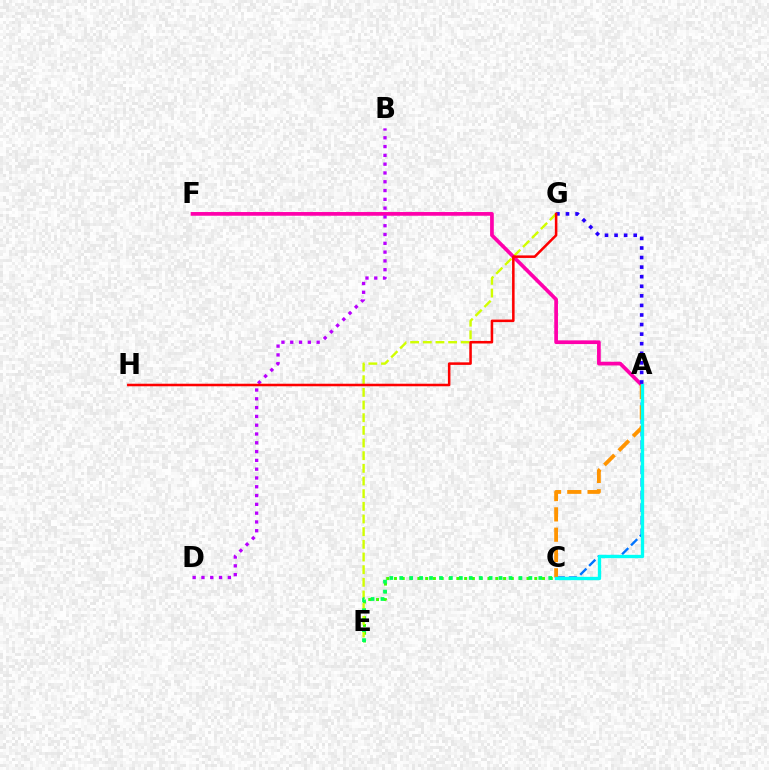{('C', 'E'): [{'color': '#3dff00', 'line_style': 'dotted', 'thickness': 2.12}, {'color': '#00ff5c', 'line_style': 'dotted', 'thickness': 2.7}], ('E', 'G'): [{'color': '#d1ff00', 'line_style': 'dashed', 'thickness': 1.72}], ('A', 'F'): [{'color': '#ff00ac', 'line_style': 'solid', 'thickness': 2.67}], ('A', 'C'): [{'color': '#0074ff', 'line_style': 'dashed', 'thickness': 1.71}, {'color': '#ff9400', 'line_style': 'dashed', 'thickness': 2.76}, {'color': '#00fff6', 'line_style': 'solid', 'thickness': 2.4}], ('B', 'D'): [{'color': '#b900ff', 'line_style': 'dotted', 'thickness': 2.39}], ('A', 'G'): [{'color': '#2500ff', 'line_style': 'dotted', 'thickness': 2.6}], ('G', 'H'): [{'color': '#ff0000', 'line_style': 'solid', 'thickness': 1.83}]}